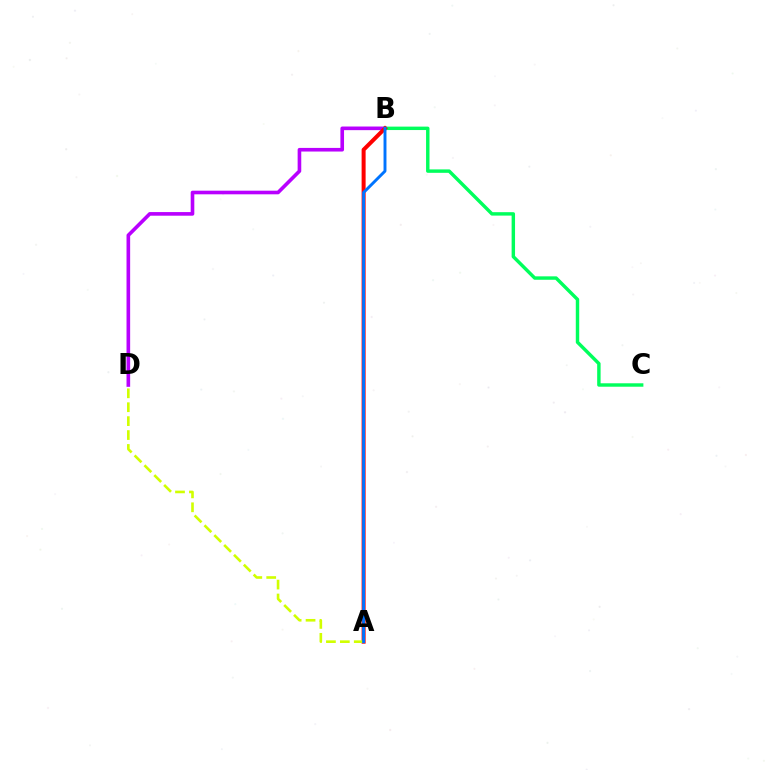{('B', 'D'): [{'color': '#b900ff', 'line_style': 'solid', 'thickness': 2.61}], ('B', 'C'): [{'color': '#00ff5c', 'line_style': 'solid', 'thickness': 2.47}], ('A', 'B'): [{'color': '#ff0000', 'line_style': 'solid', 'thickness': 2.89}, {'color': '#0074ff', 'line_style': 'solid', 'thickness': 2.1}], ('A', 'D'): [{'color': '#d1ff00', 'line_style': 'dashed', 'thickness': 1.89}]}